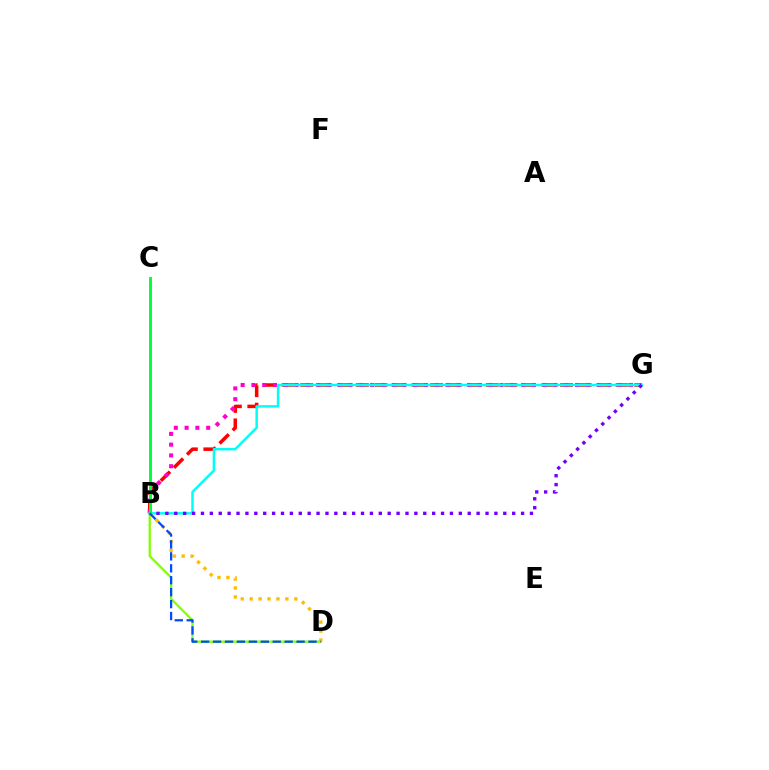{('B', 'G'): [{'color': '#ff0000', 'line_style': 'dashed', 'thickness': 2.52}, {'color': '#ff00cf', 'line_style': 'dotted', 'thickness': 2.93}, {'color': '#00fff6', 'line_style': 'solid', 'thickness': 1.8}, {'color': '#7200ff', 'line_style': 'dotted', 'thickness': 2.42}], ('B', 'D'): [{'color': '#84ff00', 'line_style': 'solid', 'thickness': 1.65}, {'color': '#ffbd00', 'line_style': 'dotted', 'thickness': 2.43}, {'color': '#004bff', 'line_style': 'dashed', 'thickness': 1.62}], ('B', 'C'): [{'color': '#00ff39', 'line_style': 'solid', 'thickness': 2.09}]}